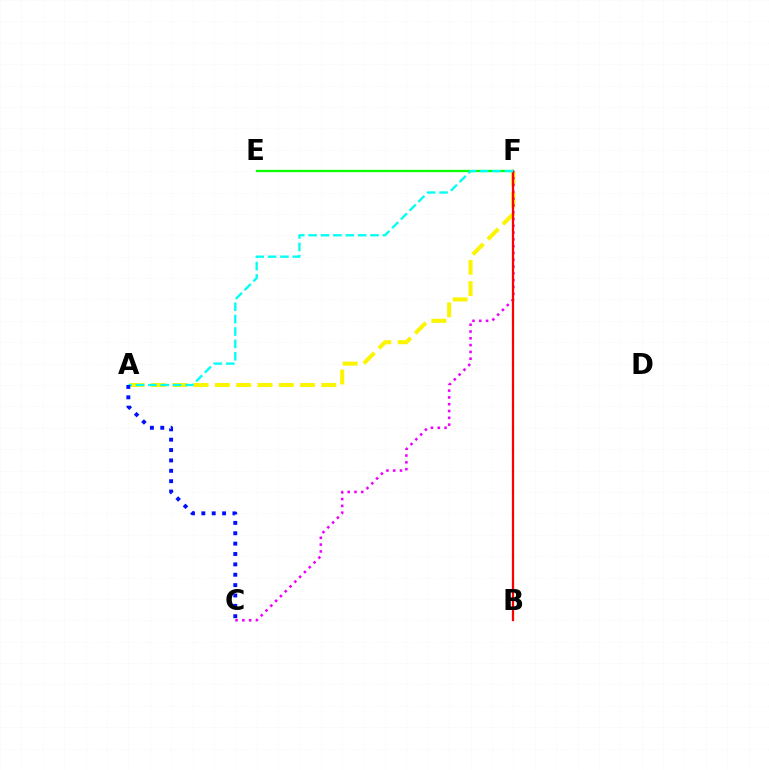{('A', 'F'): [{'color': '#fcf500', 'line_style': 'dashed', 'thickness': 2.89}, {'color': '#00fff6', 'line_style': 'dashed', 'thickness': 1.68}], ('E', 'F'): [{'color': '#08ff00', 'line_style': 'solid', 'thickness': 1.64}], ('C', 'F'): [{'color': '#ee00ff', 'line_style': 'dotted', 'thickness': 1.85}], ('B', 'F'): [{'color': '#ff0000', 'line_style': 'solid', 'thickness': 1.63}], ('A', 'C'): [{'color': '#0010ff', 'line_style': 'dotted', 'thickness': 2.82}]}